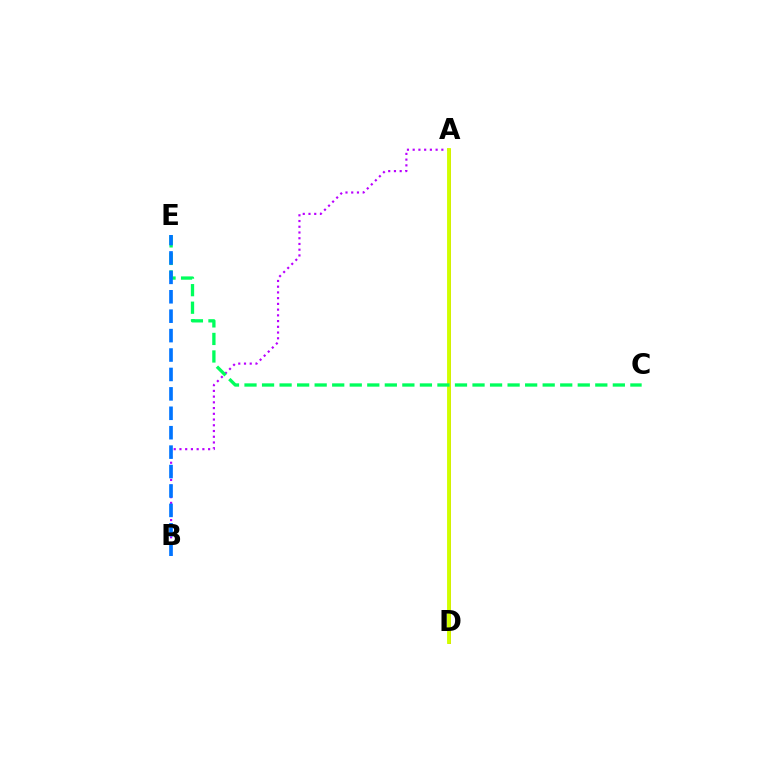{('A', 'B'): [{'color': '#b900ff', 'line_style': 'dotted', 'thickness': 1.56}], ('A', 'D'): [{'color': '#ff0000', 'line_style': 'solid', 'thickness': 2.05}, {'color': '#d1ff00', 'line_style': 'solid', 'thickness': 2.79}], ('C', 'E'): [{'color': '#00ff5c', 'line_style': 'dashed', 'thickness': 2.38}], ('B', 'E'): [{'color': '#0074ff', 'line_style': 'dashed', 'thickness': 2.64}]}